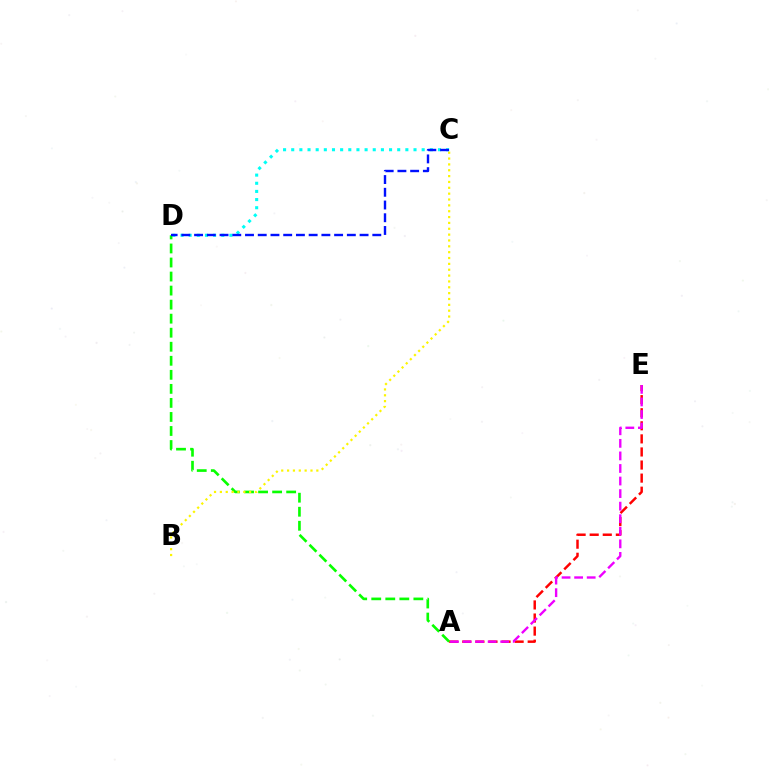{('A', 'E'): [{'color': '#ff0000', 'line_style': 'dashed', 'thickness': 1.78}, {'color': '#ee00ff', 'line_style': 'dashed', 'thickness': 1.71}], ('C', 'D'): [{'color': '#00fff6', 'line_style': 'dotted', 'thickness': 2.22}, {'color': '#0010ff', 'line_style': 'dashed', 'thickness': 1.73}], ('A', 'D'): [{'color': '#08ff00', 'line_style': 'dashed', 'thickness': 1.91}], ('B', 'C'): [{'color': '#fcf500', 'line_style': 'dotted', 'thickness': 1.59}]}